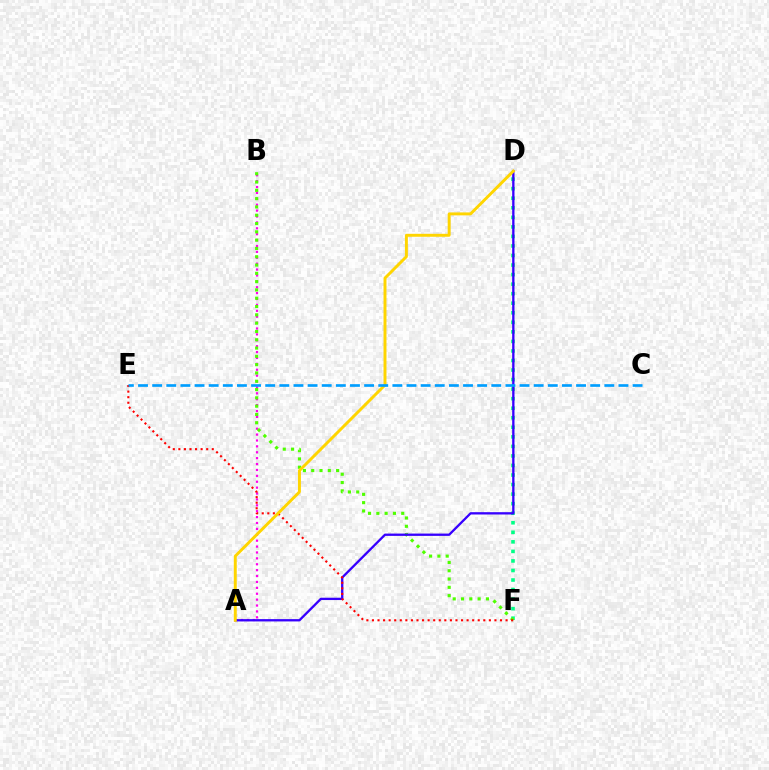{('D', 'F'): [{'color': '#00ff86', 'line_style': 'dotted', 'thickness': 2.59}], ('A', 'B'): [{'color': '#ff00ed', 'line_style': 'dotted', 'thickness': 1.6}], ('B', 'F'): [{'color': '#4fff00', 'line_style': 'dotted', 'thickness': 2.26}], ('A', 'D'): [{'color': '#3700ff', 'line_style': 'solid', 'thickness': 1.67}, {'color': '#ffd500', 'line_style': 'solid', 'thickness': 2.12}], ('E', 'F'): [{'color': '#ff0000', 'line_style': 'dotted', 'thickness': 1.51}], ('C', 'E'): [{'color': '#009eff', 'line_style': 'dashed', 'thickness': 1.92}]}